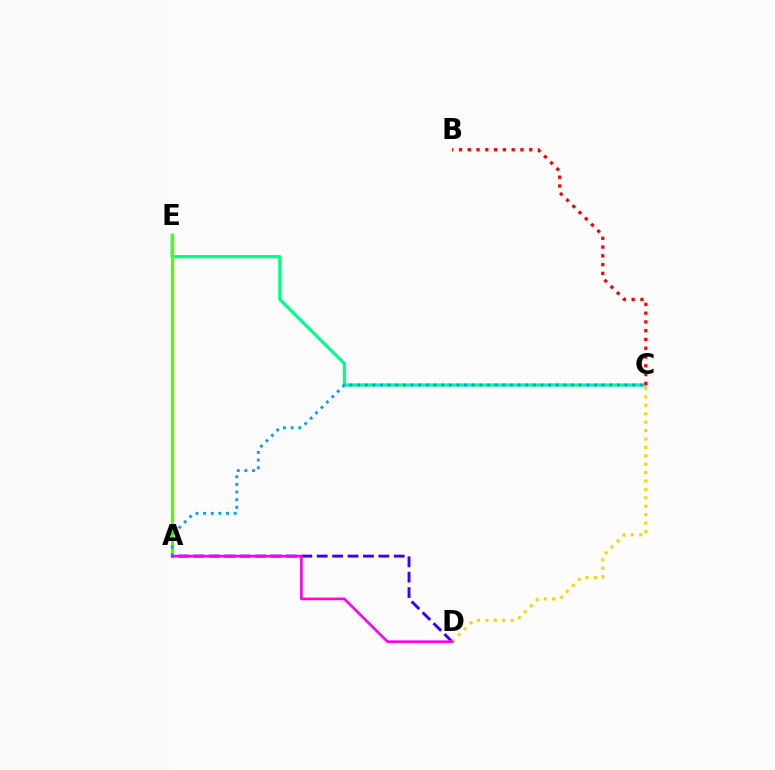{('C', 'E'): [{'color': '#00ff86', 'line_style': 'solid', 'thickness': 2.33}], ('B', 'C'): [{'color': '#ff0000', 'line_style': 'dotted', 'thickness': 2.38}], ('A', 'E'): [{'color': '#4fff00', 'line_style': 'solid', 'thickness': 2.28}], ('A', 'D'): [{'color': '#3700ff', 'line_style': 'dashed', 'thickness': 2.09}, {'color': '#ff00ed', 'line_style': 'solid', 'thickness': 1.9}], ('A', 'C'): [{'color': '#009eff', 'line_style': 'dotted', 'thickness': 2.08}], ('C', 'D'): [{'color': '#ffd500', 'line_style': 'dotted', 'thickness': 2.28}]}